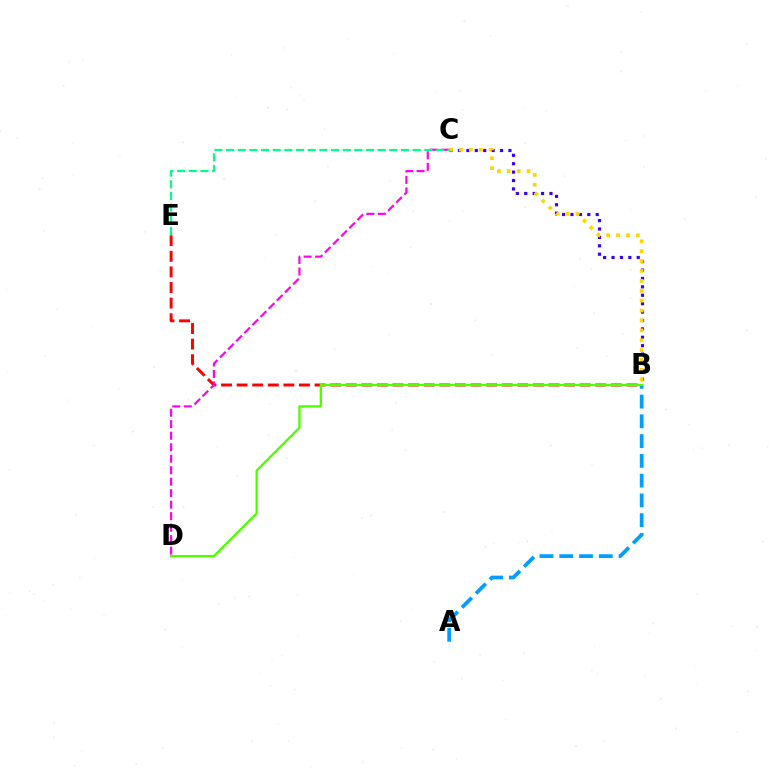{('B', 'C'): [{'color': '#3700ff', 'line_style': 'dotted', 'thickness': 2.28}, {'color': '#ffd500', 'line_style': 'dotted', 'thickness': 2.69}], ('A', 'B'): [{'color': '#009eff', 'line_style': 'dashed', 'thickness': 2.69}], ('B', 'E'): [{'color': '#ff0000', 'line_style': 'dashed', 'thickness': 2.12}], ('C', 'D'): [{'color': '#ff00ed', 'line_style': 'dashed', 'thickness': 1.56}], ('B', 'D'): [{'color': '#4fff00', 'line_style': 'solid', 'thickness': 1.67}], ('C', 'E'): [{'color': '#00ff86', 'line_style': 'dashed', 'thickness': 1.58}]}